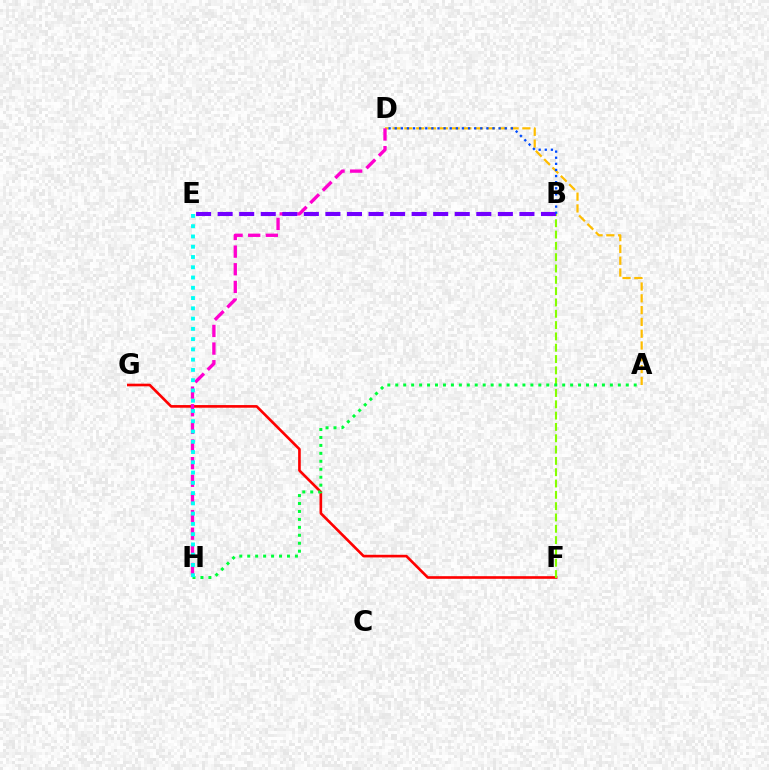{('F', 'G'): [{'color': '#ff0000', 'line_style': 'solid', 'thickness': 1.9}], ('B', 'F'): [{'color': '#84ff00', 'line_style': 'dashed', 'thickness': 1.54}], ('A', 'D'): [{'color': '#ffbd00', 'line_style': 'dashed', 'thickness': 1.6}], ('D', 'H'): [{'color': '#ff00cf', 'line_style': 'dashed', 'thickness': 2.4}], ('A', 'H'): [{'color': '#00ff39', 'line_style': 'dotted', 'thickness': 2.16}], ('B', 'E'): [{'color': '#7200ff', 'line_style': 'dashed', 'thickness': 2.93}], ('B', 'D'): [{'color': '#004bff', 'line_style': 'dotted', 'thickness': 1.66}], ('E', 'H'): [{'color': '#00fff6', 'line_style': 'dotted', 'thickness': 2.79}]}